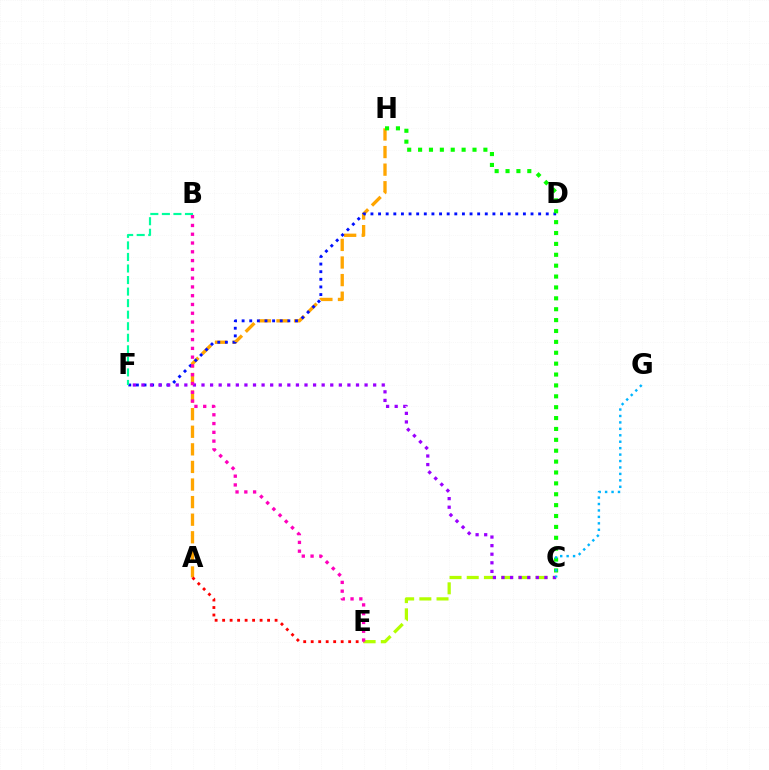{('C', 'E'): [{'color': '#b3ff00', 'line_style': 'dashed', 'thickness': 2.34}], ('A', 'H'): [{'color': '#ffa500', 'line_style': 'dashed', 'thickness': 2.39}], ('D', 'F'): [{'color': '#0010ff', 'line_style': 'dotted', 'thickness': 2.07}], ('C', 'H'): [{'color': '#08ff00', 'line_style': 'dotted', 'thickness': 2.96}], ('B', 'F'): [{'color': '#00ff9d', 'line_style': 'dashed', 'thickness': 1.57}], ('C', 'F'): [{'color': '#9b00ff', 'line_style': 'dotted', 'thickness': 2.33}], ('C', 'G'): [{'color': '#00b5ff', 'line_style': 'dotted', 'thickness': 1.75}], ('A', 'E'): [{'color': '#ff0000', 'line_style': 'dotted', 'thickness': 2.04}], ('B', 'E'): [{'color': '#ff00bd', 'line_style': 'dotted', 'thickness': 2.39}]}